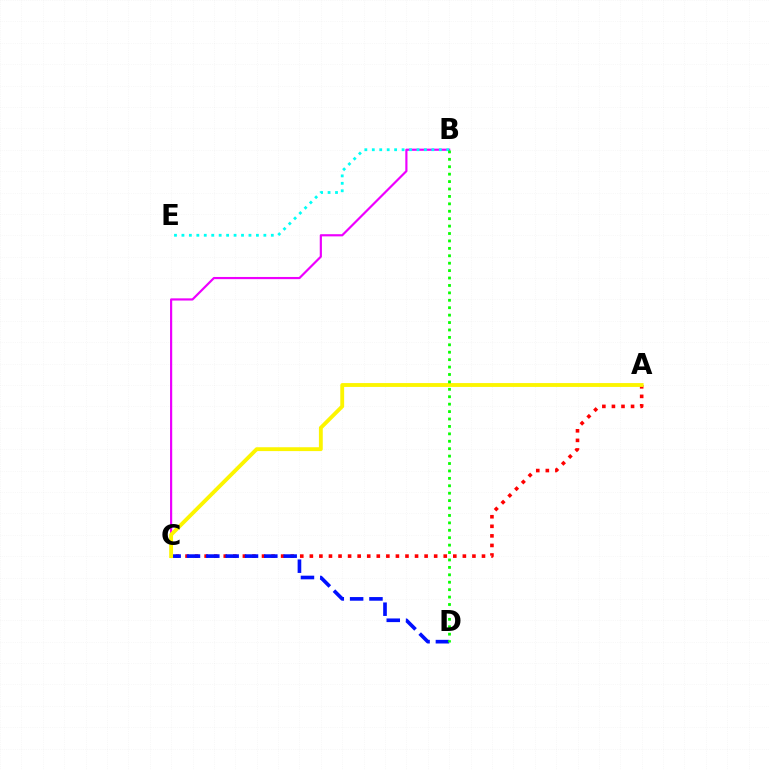{('A', 'C'): [{'color': '#ff0000', 'line_style': 'dotted', 'thickness': 2.6}, {'color': '#fcf500', 'line_style': 'solid', 'thickness': 2.77}], ('C', 'D'): [{'color': '#0010ff', 'line_style': 'dashed', 'thickness': 2.63}], ('B', 'C'): [{'color': '#ee00ff', 'line_style': 'solid', 'thickness': 1.57}], ('B', 'E'): [{'color': '#00fff6', 'line_style': 'dotted', 'thickness': 2.02}], ('B', 'D'): [{'color': '#08ff00', 'line_style': 'dotted', 'thickness': 2.02}]}